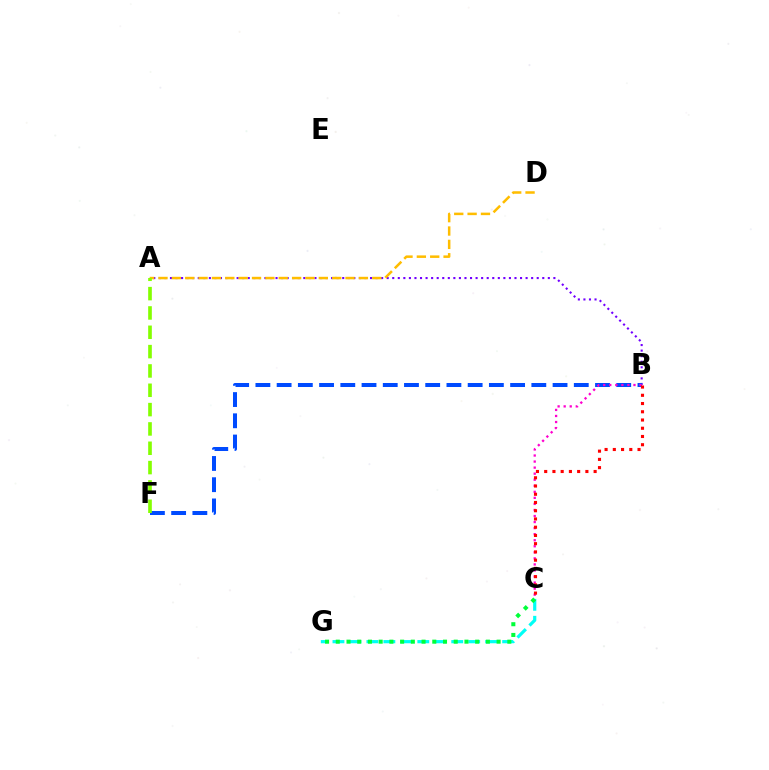{('C', 'G'): [{'color': '#00fff6', 'line_style': 'dashed', 'thickness': 2.31}, {'color': '#00ff39', 'line_style': 'dotted', 'thickness': 2.91}], ('A', 'B'): [{'color': '#7200ff', 'line_style': 'dotted', 'thickness': 1.51}], ('A', 'D'): [{'color': '#ffbd00', 'line_style': 'dashed', 'thickness': 1.82}], ('B', 'F'): [{'color': '#004bff', 'line_style': 'dashed', 'thickness': 2.88}], ('B', 'C'): [{'color': '#ff00cf', 'line_style': 'dotted', 'thickness': 1.64}, {'color': '#ff0000', 'line_style': 'dotted', 'thickness': 2.24}], ('A', 'F'): [{'color': '#84ff00', 'line_style': 'dashed', 'thickness': 2.63}]}